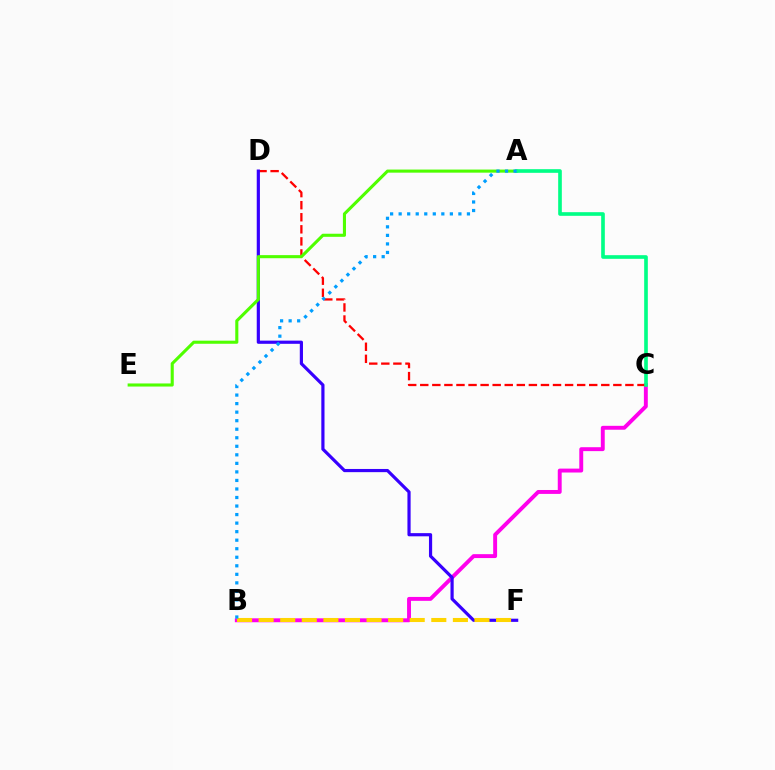{('B', 'C'): [{'color': '#ff00ed', 'line_style': 'solid', 'thickness': 2.82}], ('C', 'D'): [{'color': '#ff0000', 'line_style': 'dashed', 'thickness': 1.64}], ('D', 'F'): [{'color': '#3700ff', 'line_style': 'solid', 'thickness': 2.29}], ('A', 'E'): [{'color': '#4fff00', 'line_style': 'solid', 'thickness': 2.22}], ('A', 'C'): [{'color': '#00ff86', 'line_style': 'solid', 'thickness': 2.63}], ('B', 'F'): [{'color': '#ffd500', 'line_style': 'dashed', 'thickness': 2.93}], ('A', 'B'): [{'color': '#009eff', 'line_style': 'dotted', 'thickness': 2.32}]}